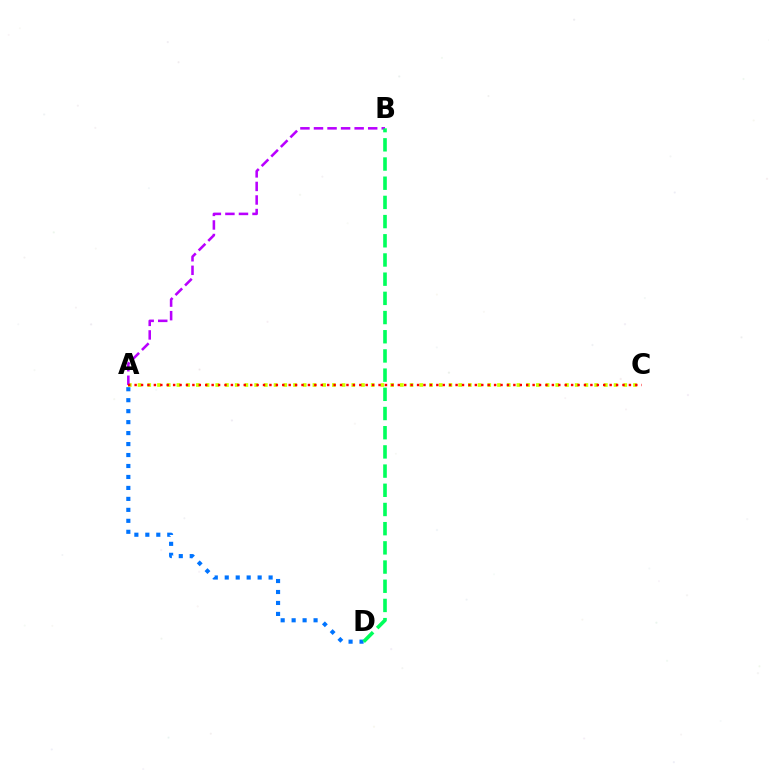{('A', 'C'): [{'color': '#d1ff00', 'line_style': 'dotted', 'thickness': 2.64}, {'color': '#ff0000', 'line_style': 'dotted', 'thickness': 1.74}], ('A', 'B'): [{'color': '#b900ff', 'line_style': 'dashed', 'thickness': 1.84}], ('A', 'D'): [{'color': '#0074ff', 'line_style': 'dotted', 'thickness': 2.98}], ('B', 'D'): [{'color': '#00ff5c', 'line_style': 'dashed', 'thickness': 2.61}]}